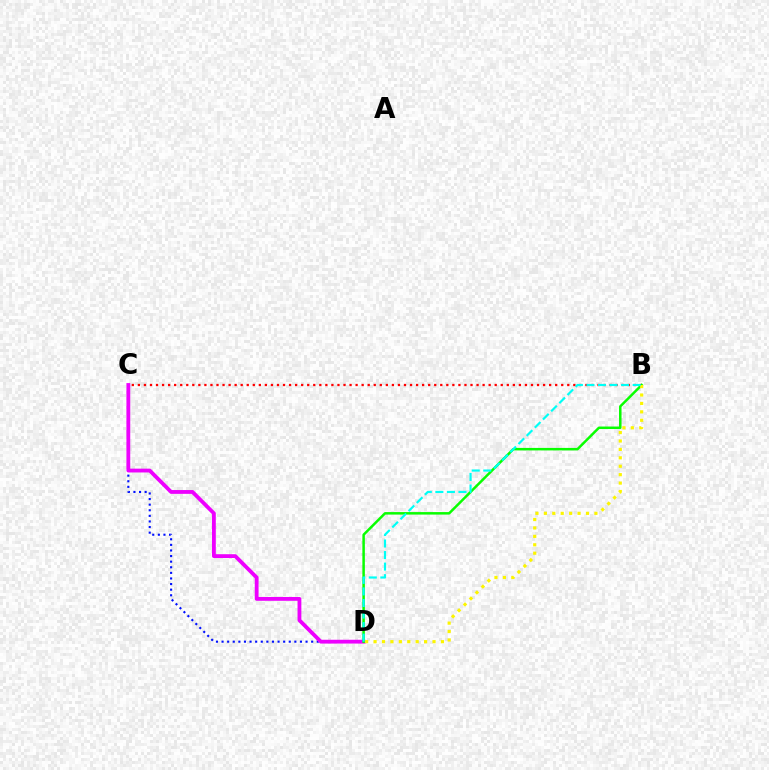{('C', 'D'): [{'color': '#0010ff', 'line_style': 'dotted', 'thickness': 1.52}, {'color': '#ee00ff', 'line_style': 'solid', 'thickness': 2.75}], ('B', 'C'): [{'color': '#ff0000', 'line_style': 'dotted', 'thickness': 1.64}], ('B', 'D'): [{'color': '#08ff00', 'line_style': 'solid', 'thickness': 1.8}, {'color': '#fcf500', 'line_style': 'dotted', 'thickness': 2.29}, {'color': '#00fff6', 'line_style': 'dashed', 'thickness': 1.57}]}